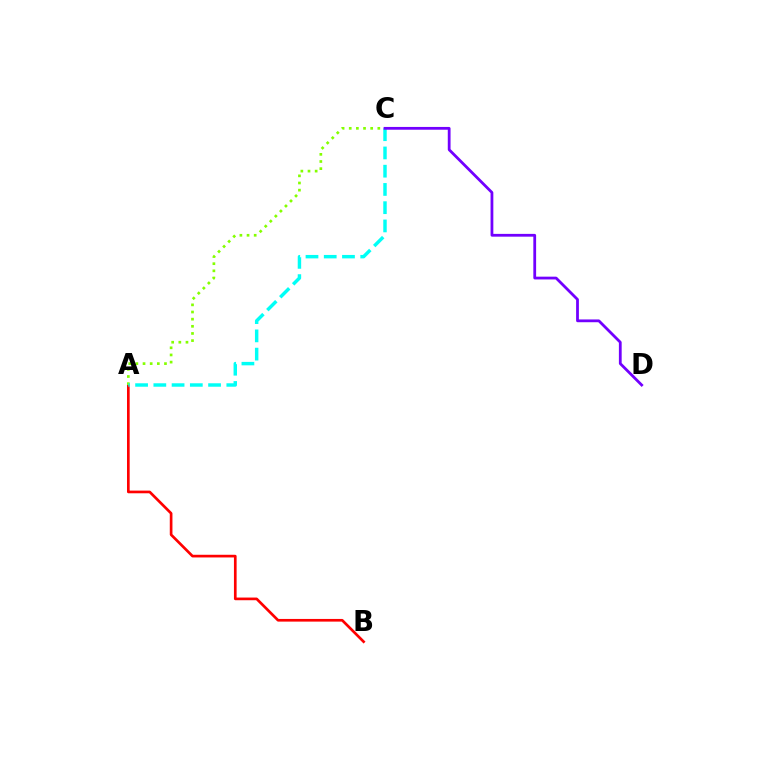{('A', 'B'): [{'color': '#ff0000', 'line_style': 'solid', 'thickness': 1.93}], ('A', 'C'): [{'color': '#84ff00', 'line_style': 'dotted', 'thickness': 1.94}, {'color': '#00fff6', 'line_style': 'dashed', 'thickness': 2.48}], ('C', 'D'): [{'color': '#7200ff', 'line_style': 'solid', 'thickness': 2.0}]}